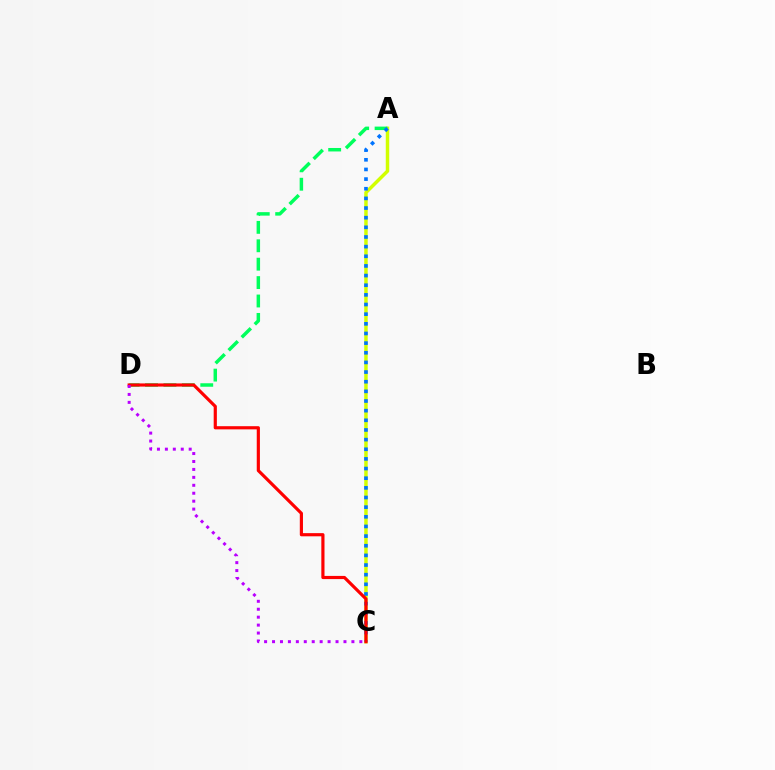{('A', 'C'): [{'color': '#d1ff00', 'line_style': 'solid', 'thickness': 2.5}, {'color': '#0074ff', 'line_style': 'dotted', 'thickness': 2.62}], ('A', 'D'): [{'color': '#00ff5c', 'line_style': 'dashed', 'thickness': 2.5}], ('C', 'D'): [{'color': '#ff0000', 'line_style': 'solid', 'thickness': 2.28}, {'color': '#b900ff', 'line_style': 'dotted', 'thickness': 2.16}]}